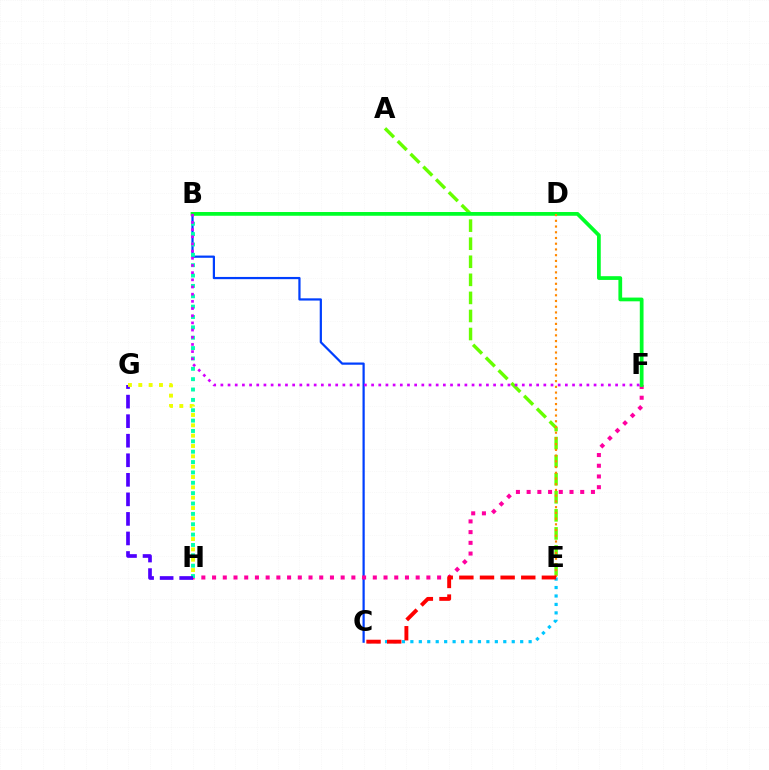{('B', 'C'): [{'color': '#003fff', 'line_style': 'solid', 'thickness': 1.6}], ('A', 'E'): [{'color': '#66ff00', 'line_style': 'dashed', 'thickness': 2.45}], ('F', 'H'): [{'color': '#ff00a0', 'line_style': 'dotted', 'thickness': 2.91}], ('B', 'H'): [{'color': '#00ffaf', 'line_style': 'dotted', 'thickness': 2.82}], ('B', 'F'): [{'color': '#00ff27', 'line_style': 'solid', 'thickness': 2.7}, {'color': '#d600ff', 'line_style': 'dotted', 'thickness': 1.95}], ('D', 'E'): [{'color': '#ff8800', 'line_style': 'dotted', 'thickness': 1.56}], ('G', 'H'): [{'color': '#4f00ff', 'line_style': 'dashed', 'thickness': 2.66}, {'color': '#eeff00', 'line_style': 'dotted', 'thickness': 2.81}], ('C', 'E'): [{'color': '#00c7ff', 'line_style': 'dotted', 'thickness': 2.3}, {'color': '#ff0000', 'line_style': 'dashed', 'thickness': 2.8}]}